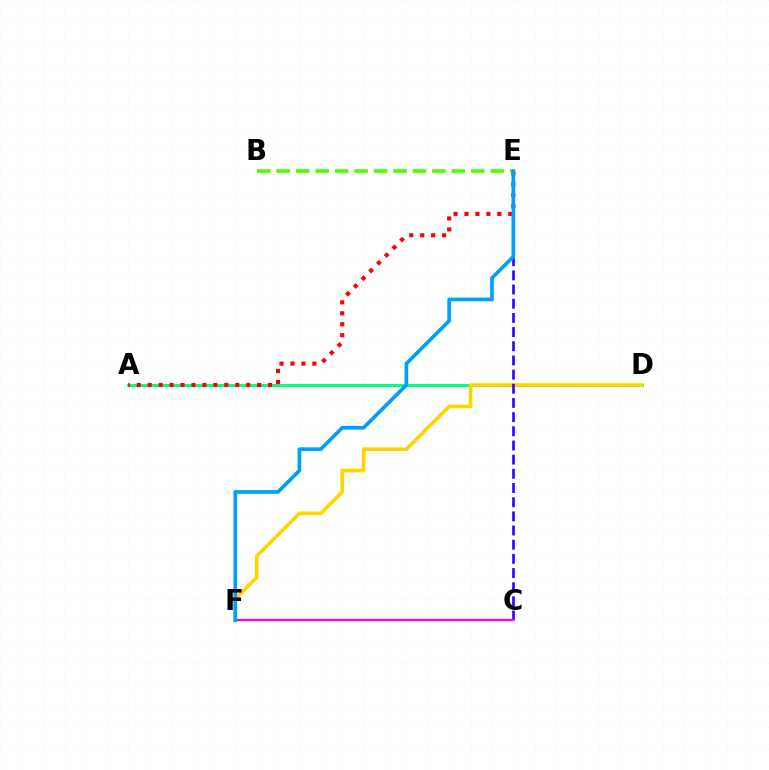{('A', 'D'): [{'color': '#00ff86', 'line_style': 'solid', 'thickness': 2.16}], ('A', 'E'): [{'color': '#ff0000', 'line_style': 'dotted', 'thickness': 2.97}], ('D', 'F'): [{'color': '#ffd500', 'line_style': 'solid', 'thickness': 2.62}], ('C', 'E'): [{'color': '#3700ff', 'line_style': 'dashed', 'thickness': 1.93}], ('C', 'F'): [{'color': '#ff00ed', 'line_style': 'solid', 'thickness': 1.69}], ('B', 'E'): [{'color': '#4fff00', 'line_style': 'dashed', 'thickness': 2.64}], ('E', 'F'): [{'color': '#009eff', 'line_style': 'solid', 'thickness': 2.64}]}